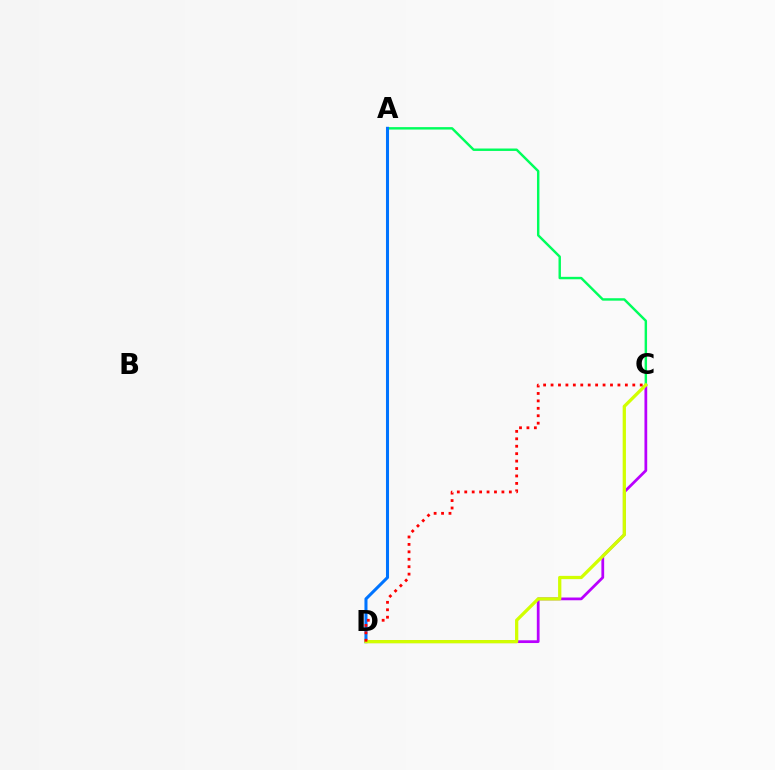{('C', 'D'): [{'color': '#b900ff', 'line_style': 'solid', 'thickness': 1.98}, {'color': '#d1ff00', 'line_style': 'solid', 'thickness': 2.35}, {'color': '#ff0000', 'line_style': 'dotted', 'thickness': 2.02}], ('A', 'C'): [{'color': '#00ff5c', 'line_style': 'solid', 'thickness': 1.75}], ('A', 'D'): [{'color': '#0074ff', 'line_style': 'solid', 'thickness': 2.19}]}